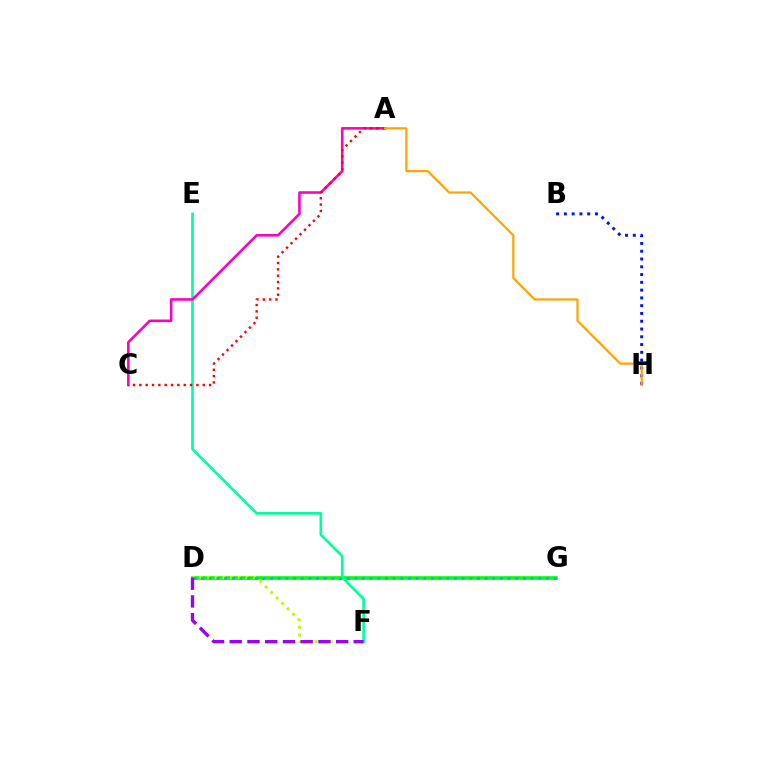{('D', 'G'): [{'color': '#08ff00', 'line_style': 'solid', 'thickness': 2.62}, {'color': '#00b5ff', 'line_style': 'dotted', 'thickness': 2.08}], ('E', 'F'): [{'color': '#00ff9d', 'line_style': 'solid', 'thickness': 1.91}], ('B', 'H'): [{'color': '#0010ff', 'line_style': 'dotted', 'thickness': 2.11}], ('D', 'F'): [{'color': '#b3ff00', 'line_style': 'dotted', 'thickness': 2.1}, {'color': '#9b00ff', 'line_style': 'dashed', 'thickness': 2.41}], ('A', 'C'): [{'color': '#ff00bd', 'line_style': 'solid', 'thickness': 1.85}, {'color': '#ff0000', 'line_style': 'dotted', 'thickness': 1.72}], ('A', 'H'): [{'color': '#ffa500', 'line_style': 'solid', 'thickness': 1.6}]}